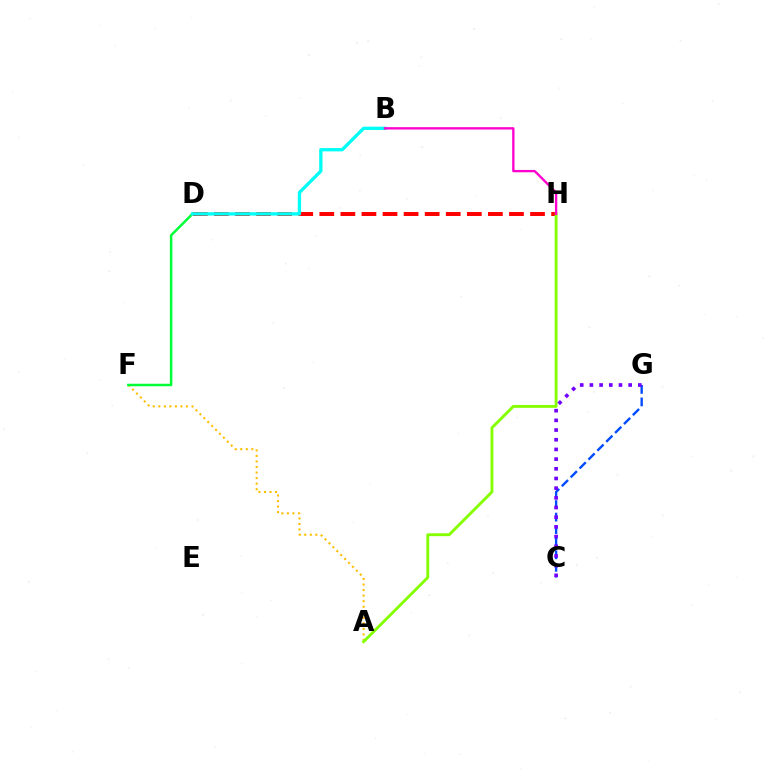{('A', 'F'): [{'color': '#ffbd00', 'line_style': 'dotted', 'thickness': 1.5}], ('D', 'F'): [{'color': '#00ff39', 'line_style': 'solid', 'thickness': 1.8}], ('D', 'H'): [{'color': '#ff0000', 'line_style': 'dashed', 'thickness': 2.86}], ('B', 'D'): [{'color': '#00fff6', 'line_style': 'solid', 'thickness': 2.38}], ('A', 'H'): [{'color': '#84ff00', 'line_style': 'solid', 'thickness': 2.07}], ('C', 'G'): [{'color': '#004bff', 'line_style': 'dashed', 'thickness': 1.71}, {'color': '#7200ff', 'line_style': 'dotted', 'thickness': 2.63}], ('B', 'H'): [{'color': '#ff00cf', 'line_style': 'solid', 'thickness': 1.69}]}